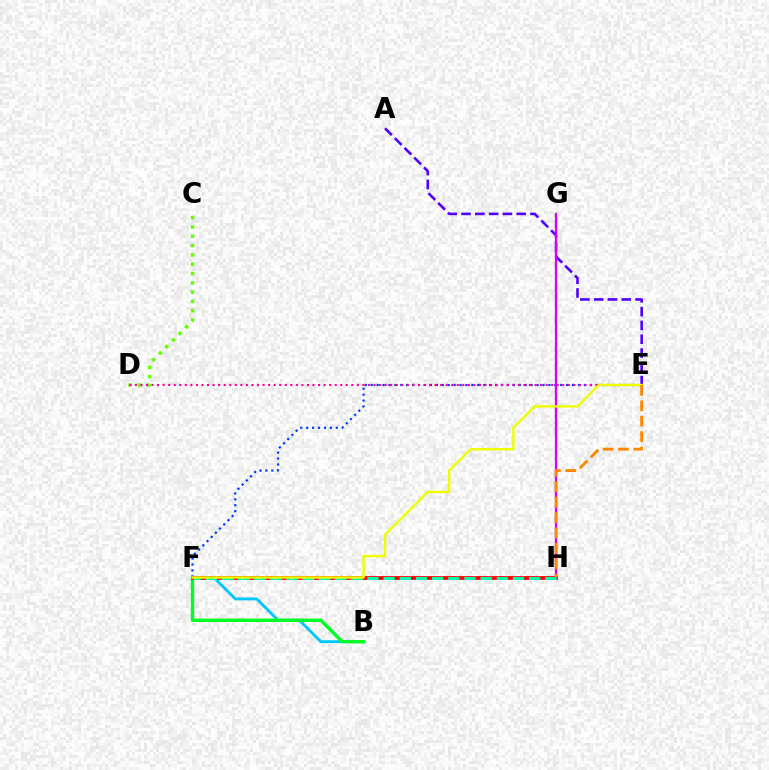{('B', 'F'): [{'color': '#00c7ff', 'line_style': 'solid', 'thickness': 2.05}, {'color': '#00ff27', 'line_style': 'solid', 'thickness': 2.46}], ('E', 'F'): [{'color': '#003fff', 'line_style': 'dotted', 'thickness': 1.61}, {'color': '#eeff00', 'line_style': 'solid', 'thickness': 1.74}], ('C', 'D'): [{'color': '#66ff00', 'line_style': 'dotted', 'thickness': 2.53}], ('A', 'E'): [{'color': '#4f00ff', 'line_style': 'dashed', 'thickness': 1.87}], ('D', 'E'): [{'color': '#ff00a0', 'line_style': 'dotted', 'thickness': 1.51}], ('F', 'H'): [{'color': '#ff0000', 'line_style': 'solid', 'thickness': 2.71}, {'color': '#00ffaf', 'line_style': 'dashed', 'thickness': 2.2}], ('G', 'H'): [{'color': '#d600ff', 'line_style': 'solid', 'thickness': 1.64}], ('E', 'H'): [{'color': '#ff8800', 'line_style': 'dashed', 'thickness': 2.09}]}